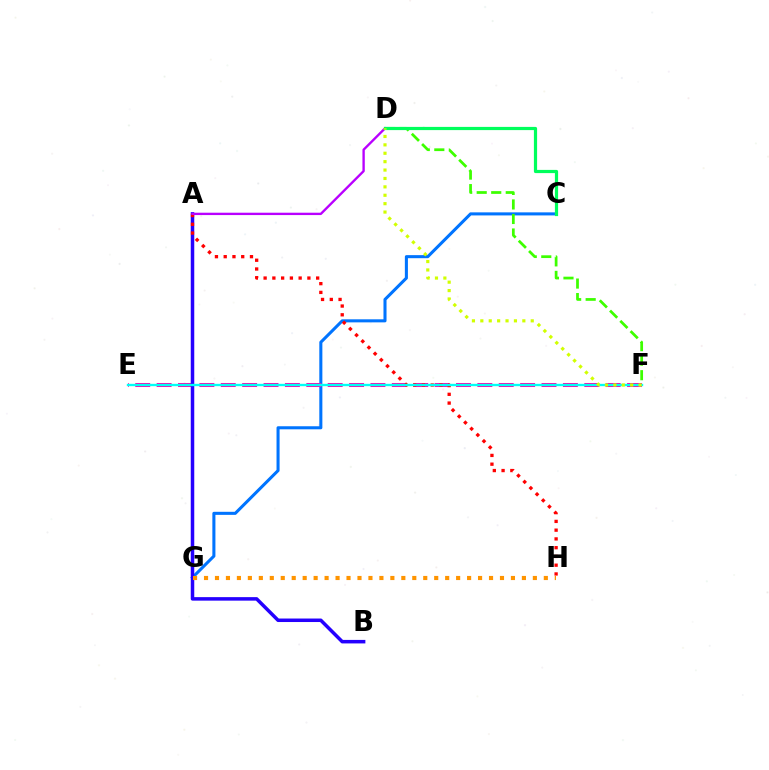{('C', 'G'): [{'color': '#0074ff', 'line_style': 'solid', 'thickness': 2.2}], ('D', 'F'): [{'color': '#3dff00', 'line_style': 'dashed', 'thickness': 1.97}, {'color': '#d1ff00', 'line_style': 'dotted', 'thickness': 2.28}], ('E', 'F'): [{'color': '#ff00ac', 'line_style': 'dashed', 'thickness': 2.9}, {'color': '#00fff6', 'line_style': 'solid', 'thickness': 1.69}], ('A', 'B'): [{'color': '#2500ff', 'line_style': 'solid', 'thickness': 2.53}], ('A', 'H'): [{'color': '#ff0000', 'line_style': 'dotted', 'thickness': 2.38}], ('A', 'D'): [{'color': '#b900ff', 'line_style': 'solid', 'thickness': 1.7}], ('C', 'D'): [{'color': '#00ff5c', 'line_style': 'solid', 'thickness': 2.31}], ('G', 'H'): [{'color': '#ff9400', 'line_style': 'dotted', 'thickness': 2.98}]}